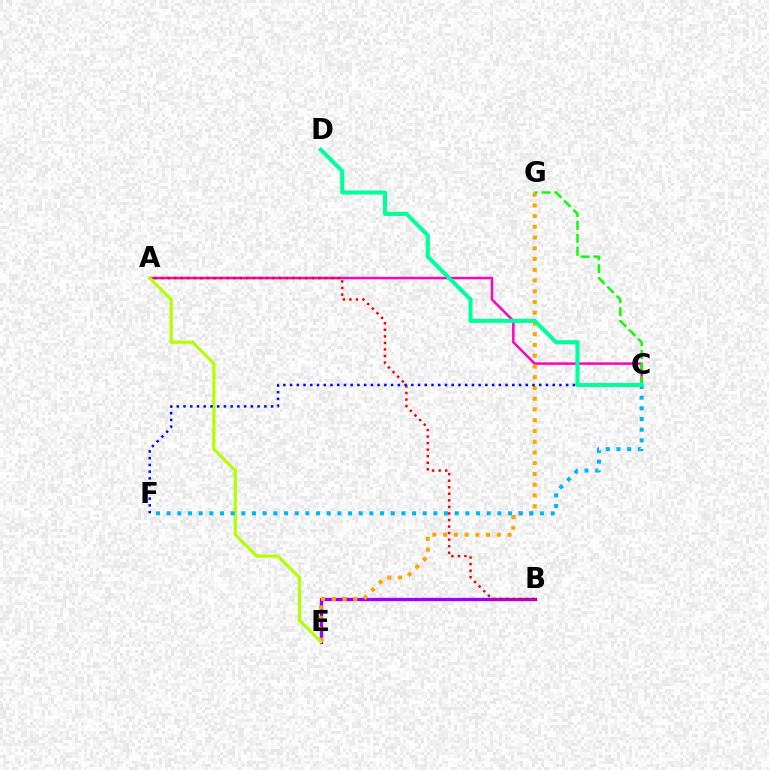{('B', 'E'): [{'color': '#9b00ff', 'line_style': 'solid', 'thickness': 2.4}], ('A', 'C'): [{'color': '#ff00bd', 'line_style': 'solid', 'thickness': 1.79}], ('A', 'B'): [{'color': '#ff0000', 'line_style': 'dotted', 'thickness': 1.78}], ('E', 'G'): [{'color': '#ffa500', 'line_style': 'dotted', 'thickness': 2.92}], ('A', 'E'): [{'color': '#b3ff00', 'line_style': 'solid', 'thickness': 2.27}], ('C', 'F'): [{'color': '#00b5ff', 'line_style': 'dotted', 'thickness': 2.9}, {'color': '#0010ff', 'line_style': 'dotted', 'thickness': 1.83}], ('C', 'G'): [{'color': '#08ff00', 'line_style': 'dashed', 'thickness': 1.76}], ('C', 'D'): [{'color': '#00ff9d', 'line_style': 'solid', 'thickness': 2.94}]}